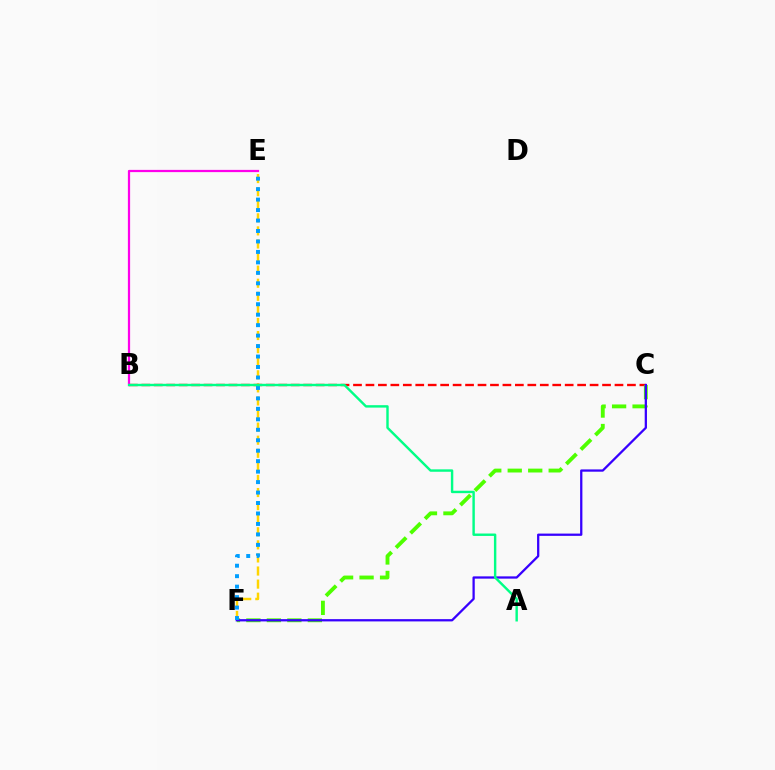{('E', 'F'): [{'color': '#ffd500', 'line_style': 'dashed', 'thickness': 1.78}, {'color': '#009eff', 'line_style': 'dotted', 'thickness': 2.84}], ('B', 'C'): [{'color': '#ff0000', 'line_style': 'dashed', 'thickness': 1.69}], ('C', 'F'): [{'color': '#4fff00', 'line_style': 'dashed', 'thickness': 2.78}, {'color': '#3700ff', 'line_style': 'solid', 'thickness': 1.64}], ('B', 'E'): [{'color': '#ff00ed', 'line_style': 'solid', 'thickness': 1.61}], ('A', 'B'): [{'color': '#00ff86', 'line_style': 'solid', 'thickness': 1.74}]}